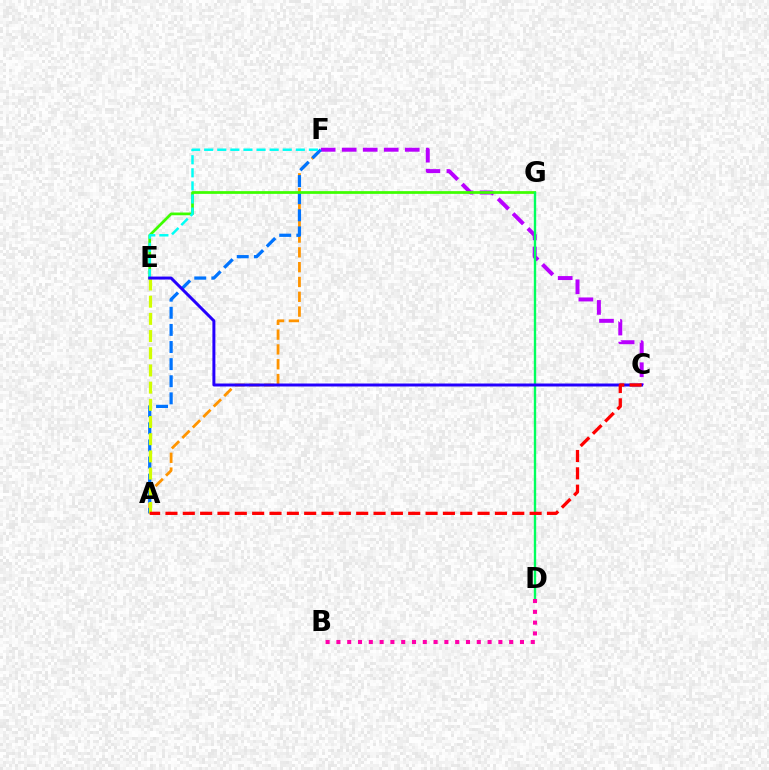{('A', 'F'): [{'color': '#ff9400', 'line_style': 'dashed', 'thickness': 2.01}, {'color': '#0074ff', 'line_style': 'dashed', 'thickness': 2.32}], ('C', 'F'): [{'color': '#b900ff', 'line_style': 'dashed', 'thickness': 2.86}], ('E', 'G'): [{'color': '#3dff00', 'line_style': 'solid', 'thickness': 1.97}], ('D', 'G'): [{'color': '#00ff5c', 'line_style': 'solid', 'thickness': 1.71}], ('B', 'D'): [{'color': '#ff00ac', 'line_style': 'dotted', 'thickness': 2.93}], ('A', 'E'): [{'color': '#d1ff00', 'line_style': 'dashed', 'thickness': 2.34}], ('E', 'F'): [{'color': '#00fff6', 'line_style': 'dashed', 'thickness': 1.78}], ('C', 'E'): [{'color': '#2500ff', 'line_style': 'solid', 'thickness': 2.14}], ('A', 'C'): [{'color': '#ff0000', 'line_style': 'dashed', 'thickness': 2.36}]}